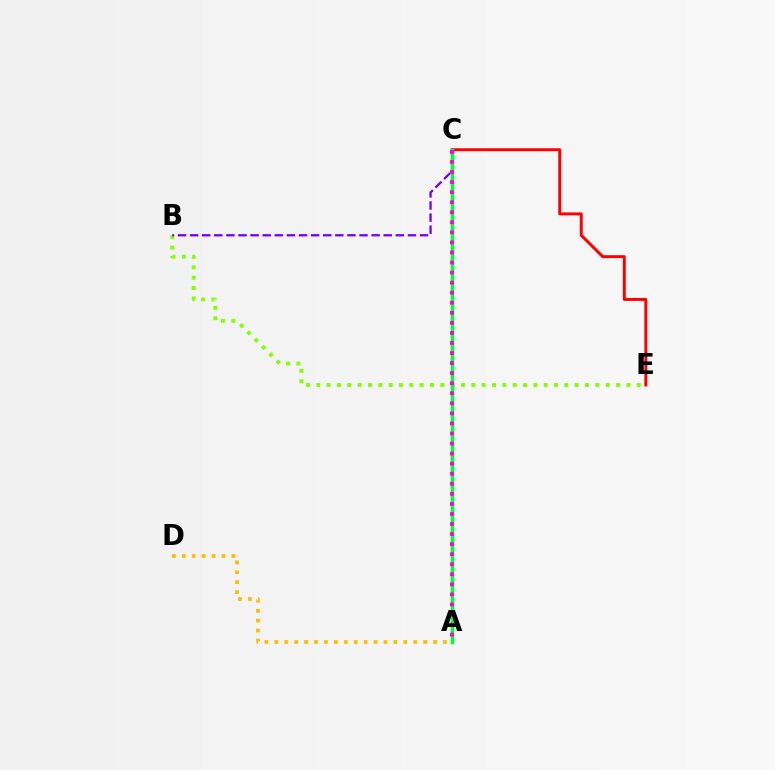{('A', 'C'): [{'color': '#00fff6', 'line_style': 'dashed', 'thickness': 1.86}, {'color': '#004bff', 'line_style': 'dashed', 'thickness': 2.18}, {'color': '#00ff39', 'line_style': 'solid', 'thickness': 2.5}, {'color': '#ff00cf', 'line_style': 'dotted', 'thickness': 2.73}], ('A', 'D'): [{'color': '#ffbd00', 'line_style': 'dotted', 'thickness': 2.7}], ('B', 'E'): [{'color': '#84ff00', 'line_style': 'dotted', 'thickness': 2.81}], ('C', 'E'): [{'color': '#ff0000', 'line_style': 'solid', 'thickness': 2.12}], ('B', 'C'): [{'color': '#7200ff', 'line_style': 'dashed', 'thickness': 1.64}]}